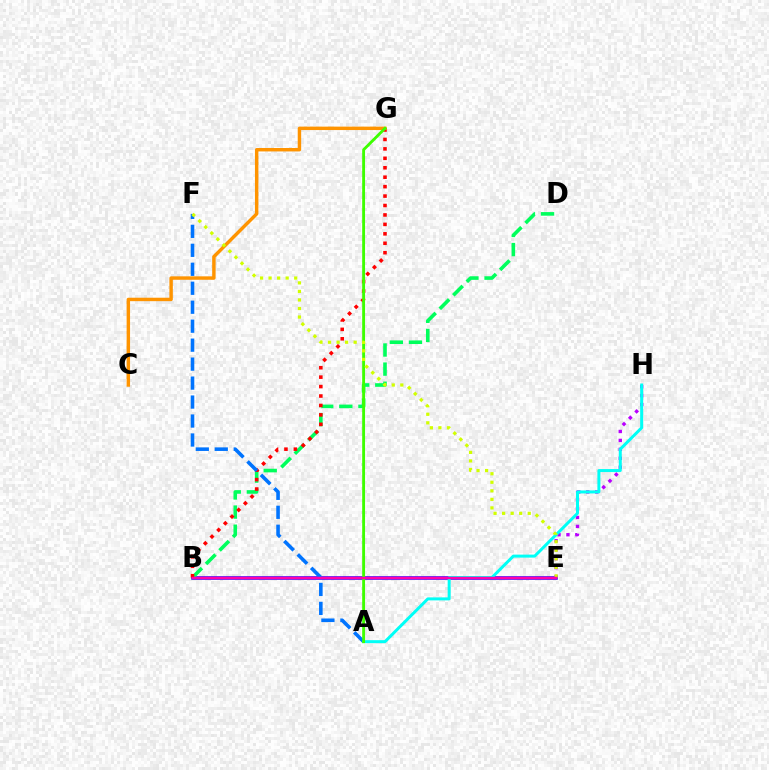{('B', 'E'): [{'color': '#2500ff', 'line_style': 'solid', 'thickness': 2.52}, {'color': '#ff00ac', 'line_style': 'solid', 'thickness': 1.79}], ('B', 'D'): [{'color': '#00ff5c', 'line_style': 'dashed', 'thickness': 2.6}], ('B', 'G'): [{'color': '#ff0000', 'line_style': 'dotted', 'thickness': 2.56}], ('C', 'G'): [{'color': '#ff9400', 'line_style': 'solid', 'thickness': 2.47}], ('A', 'F'): [{'color': '#0074ff', 'line_style': 'dashed', 'thickness': 2.58}], ('E', 'H'): [{'color': '#b900ff', 'line_style': 'dotted', 'thickness': 2.43}], ('A', 'H'): [{'color': '#00fff6', 'line_style': 'solid', 'thickness': 2.15}], ('A', 'G'): [{'color': '#3dff00', 'line_style': 'solid', 'thickness': 2.06}], ('E', 'F'): [{'color': '#d1ff00', 'line_style': 'dotted', 'thickness': 2.32}]}